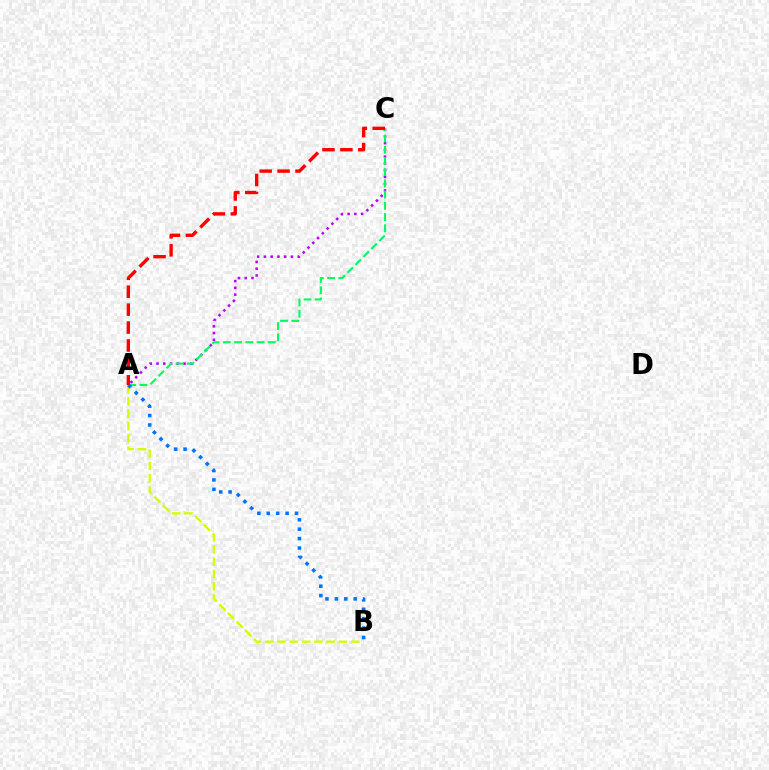{('A', 'C'): [{'color': '#b900ff', 'line_style': 'dotted', 'thickness': 1.84}, {'color': '#00ff5c', 'line_style': 'dashed', 'thickness': 1.53}, {'color': '#ff0000', 'line_style': 'dashed', 'thickness': 2.43}], ('A', 'B'): [{'color': '#d1ff00', 'line_style': 'dashed', 'thickness': 1.67}, {'color': '#0074ff', 'line_style': 'dotted', 'thickness': 2.56}]}